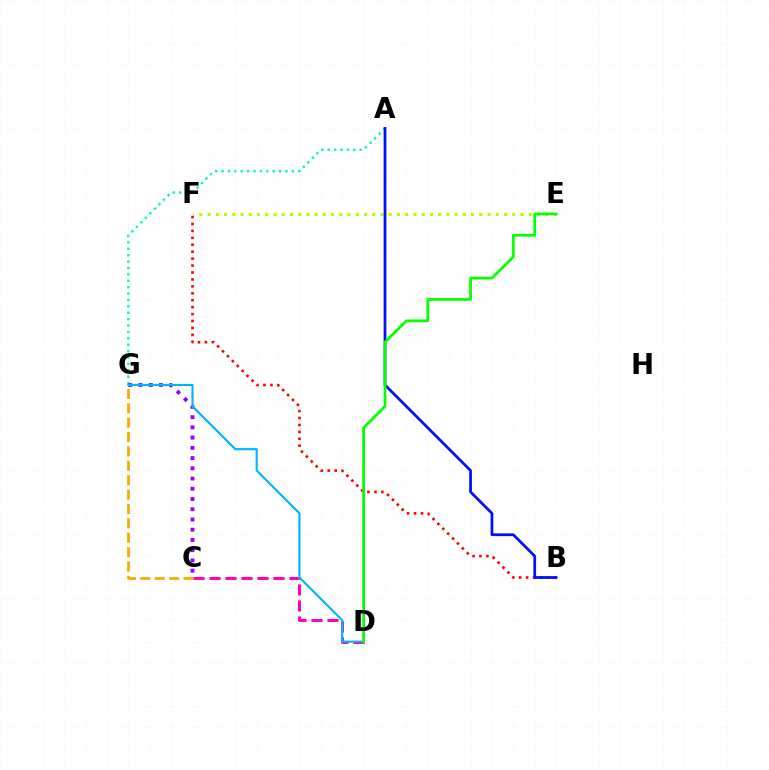{('A', 'G'): [{'color': '#00ff9d', 'line_style': 'dotted', 'thickness': 1.74}], ('E', 'F'): [{'color': '#b3ff00', 'line_style': 'dotted', 'thickness': 2.24}], ('C', 'G'): [{'color': '#9b00ff', 'line_style': 'dotted', 'thickness': 2.78}, {'color': '#ffa500', 'line_style': 'dashed', 'thickness': 1.95}], ('B', 'F'): [{'color': '#ff0000', 'line_style': 'dotted', 'thickness': 1.88}], ('C', 'D'): [{'color': '#ff00bd', 'line_style': 'dashed', 'thickness': 2.17}], ('A', 'B'): [{'color': '#0010ff', 'line_style': 'solid', 'thickness': 1.98}], ('D', 'G'): [{'color': '#00b5ff', 'line_style': 'solid', 'thickness': 1.55}], ('D', 'E'): [{'color': '#08ff00', 'line_style': 'solid', 'thickness': 1.98}]}